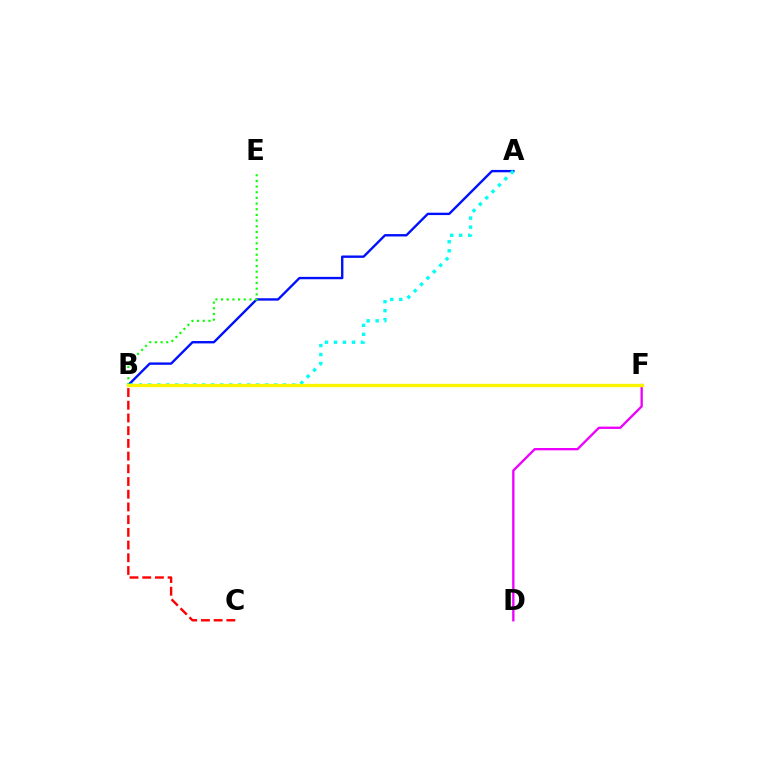{('D', 'F'): [{'color': '#ee00ff', 'line_style': 'solid', 'thickness': 1.68}], ('A', 'B'): [{'color': '#0010ff', 'line_style': 'solid', 'thickness': 1.71}, {'color': '#00fff6', 'line_style': 'dotted', 'thickness': 2.45}], ('B', 'E'): [{'color': '#08ff00', 'line_style': 'dotted', 'thickness': 1.54}], ('B', 'C'): [{'color': '#ff0000', 'line_style': 'dashed', 'thickness': 1.73}], ('B', 'F'): [{'color': '#fcf500', 'line_style': 'solid', 'thickness': 2.39}]}